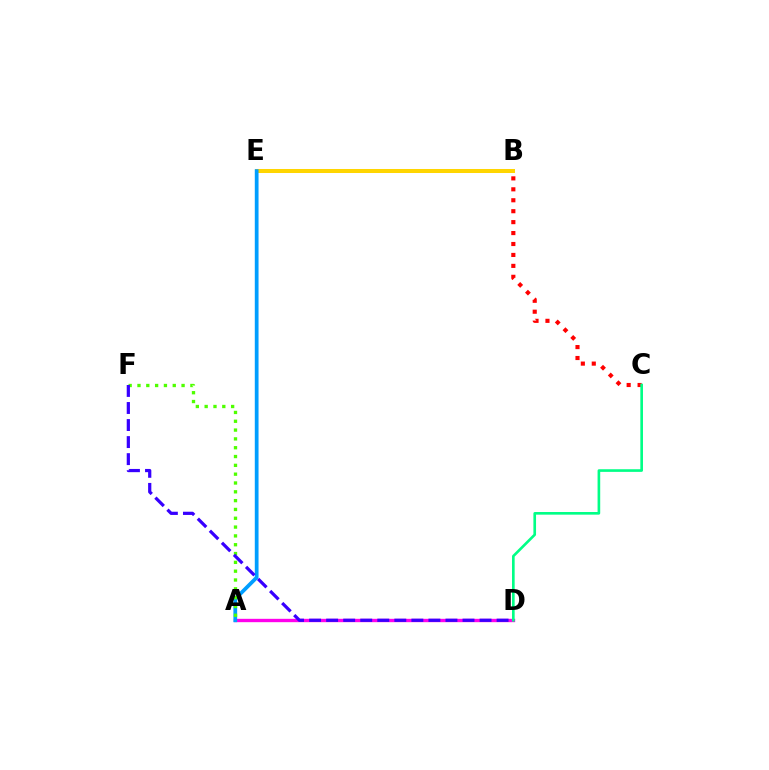{('B', 'C'): [{'color': '#ff0000', 'line_style': 'dotted', 'thickness': 2.97}], ('A', 'D'): [{'color': '#ff00ed', 'line_style': 'solid', 'thickness': 2.42}], ('B', 'E'): [{'color': '#ffd500', 'line_style': 'solid', 'thickness': 2.89}], ('A', 'E'): [{'color': '#009eff', 'line_style': 'solid', 'thickness': 2.7}], ('A', 'F'): [{'color': '#4fff00', 'line_style': 'dotted', 'thickness': 2.4}], ('D', 'F'): [{'color': '#3700ff', 'line_style': 'dashed', 'thickness': 2.32}], ('C', 'D'): [{'color': '#00ff86', 'line_style': 'solid', 'thickness': 1.9}]}